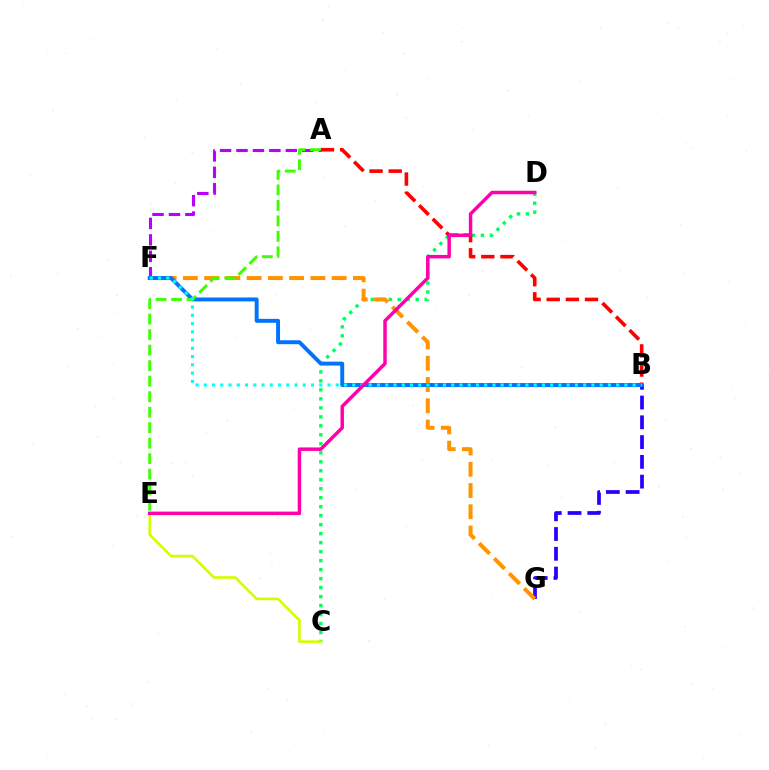{('C', 'D'): [{'color': '#00ff5c', 'line_style': 'dotted', 'thickness': 2.44}], ('A', 'F'): [{'color': '#b900ff', 'line_style': 'dashed', 'thickness': 2.23}], ('C', 'E'): [{'color': '#d1ff00', 'line_style': 'solid', 'thickness': 1.9}], ('A', 'B'): [{'color': '#ff0000', 'line_style': 'dashed', 'thickness': 2.6}], ('B', 'G'): [{'color': '#2500ff', 'line_style': 'dashed', 'thickness': 2.69}], ('F', 'G'): [{'color': '#ff9400', 'line_style': 'dashed', 'thickness': 2.89}], ('B', 'F'): [{'color': '#0074ff', 'line_style': 'solid', 'thickness': 2.84}, {'color': '#00fff6', 'line_style': 'dotted', 'thickness': 2.24}], ('A', 'E'): [{'color': '#3dff00', 'line_style': 'dashed', 'thickness': 2.11}], ('D', 'E'): [{'color': '#ff00ac', 'line_style': 'solid', 'thickness': 2.5}]}